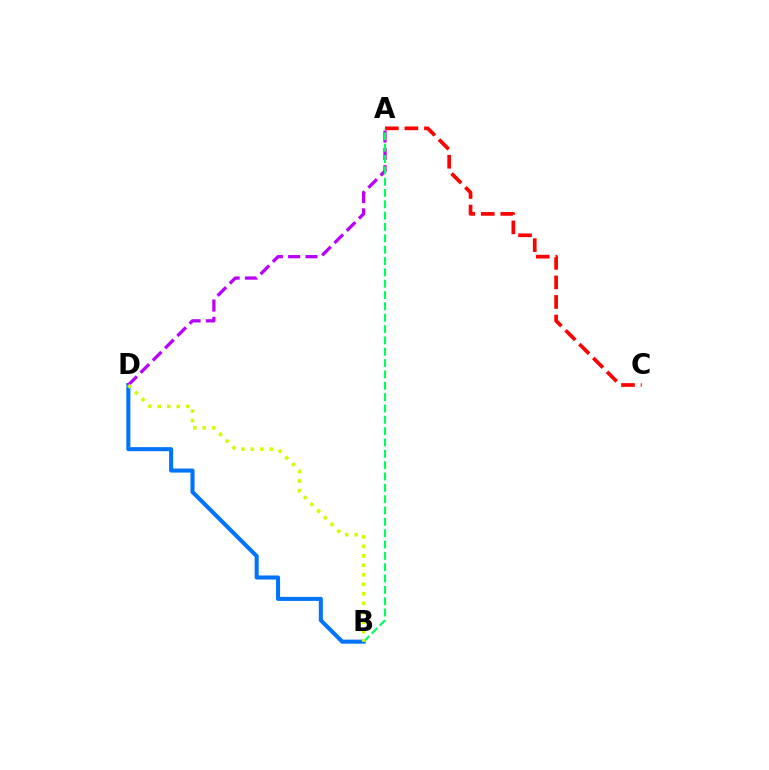{('B', 'D'): [{'color': '#0074ff', 'line_style': 'solid', 'thickness': 2.92}, {'color': '#d1ff00', 'line_style': 'dotted', 'thickness': 2.58}], ('A', 'D'): [{'color': '#b900ff', 'line_style': 'dashed', 'thickness': 2.36}], ('A', 'C'): [{'color': '#ff0000', 'line_style': 'dashed', 'thickness': 2.66}], ('A', 'B'): [{'color': '#00ff5c', 'line_style': 'dashed', 'thickness': 1.54}]}